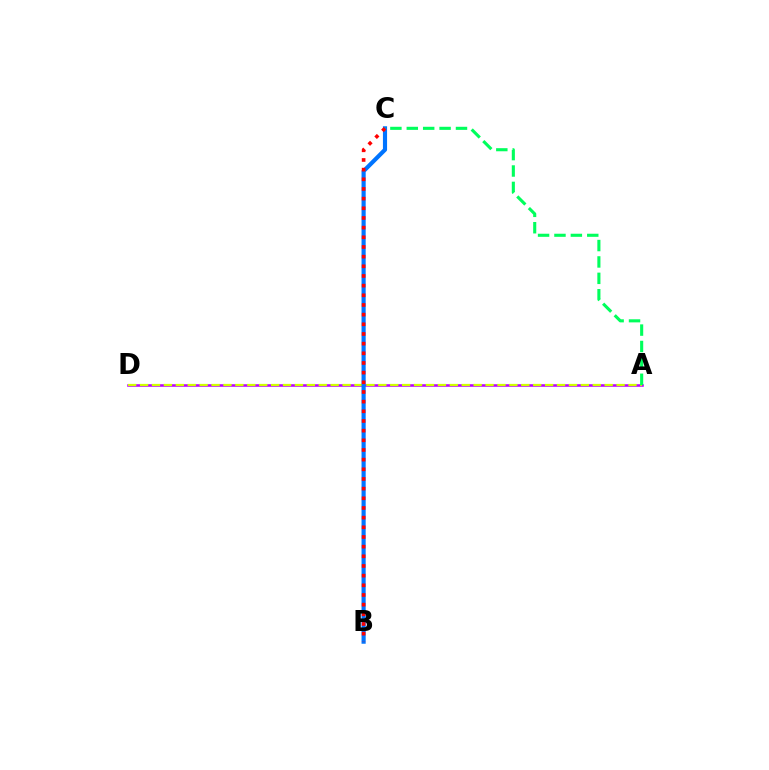{('A', 'D'): [{'color': '#b900ff', 'line_style': 'solid', 'thickness': 1.85}, {'color': '#d1ff00', 'line_style': 'dashed', 'thickness': 1.62}], ('B', 'C'): [{'color': '#0074ff', 'line_style': 'solid', 'thickness': 2.98}, {'color': '#ff0000', 'line_style': 'dotted', 'thickness': 2.63}], ('A', 'C'): [{'color': '#00ff5c', 'line_style': 'dashed', 'thickness': 2.23}]}